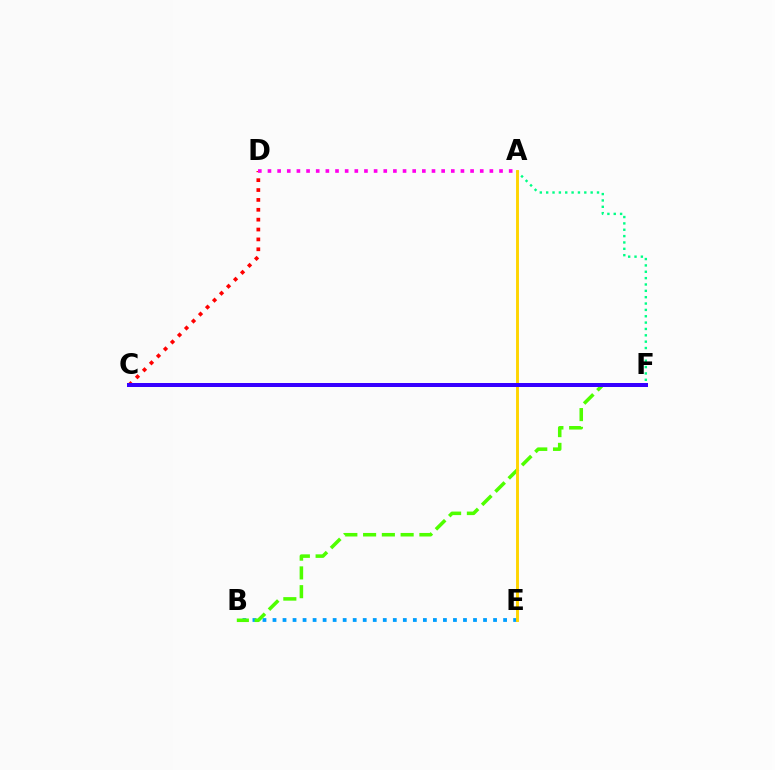{('B', 'E'): [{'color': '#009eff', 'line_style': 'dotted', 'thickness': 2.72}], ('C', 'D'): [{'color': '#ff0000', 'line_style': 'dotted', 'thickness': 2.68}], ('B', 'F'): [{'color': '#4fff00', 'line_style': 'dashed', 'thickness': 2.55}], ('A', 'F'): [{'color': '#00ff86', 'line_style': 'dotted', 'thickness': 1.73}], ('A', 'E'): [{'color': '#ffd500', 'line_style': 'solid', 'thickness': 2.09}], ('A', 'D'): [{'color': '#ff00ed', 'line_style': 'dotted', 'thickness': 2.62}], ('C', 'F'): [{'color': '#3700ff', 'line_style': 'solid', 'thickness': 2.88}]}